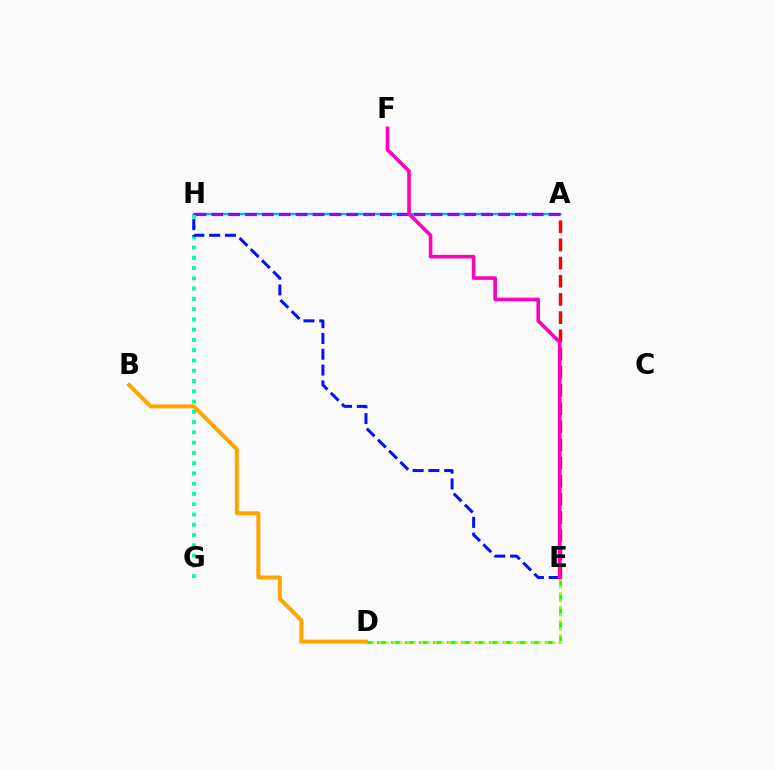{('D', 'E'): [{'color': '#08ff00', 'line_style': 'dashed', 'thickness': 1.9}, {'color': '#b3ff00', 'line_style': 'dotted', 'thickness': 1.89}], ('A', 'H'): [{'color': '#00b5ff', 'line_style': 'solid', 'thickness': 1.72}, {'color': '#9b00ff', 'line_style': 'dashed', 'thickness': 2.29}], ('G', 'H'): [{'color': '#00ff9d', 'line_style': 'dotted', 'thickness': 2.79}], ('A', 'E'): [{'color': '#ff0000', 'line_style': 'dashed', 'thickness': 2.47}], ('E', 'H'): [{'color': '#0010ff', 'line_style': 'dashed', 'thickness': 2.15}], ('B', 'D'): [{'color': '#ffa500', 'line_style': 'solid', 'thickness': 2.87}], ('E', 'F'): [{'color': '#ff00bd', 'line_style': 'solid', 'thickness': 2.6}]}